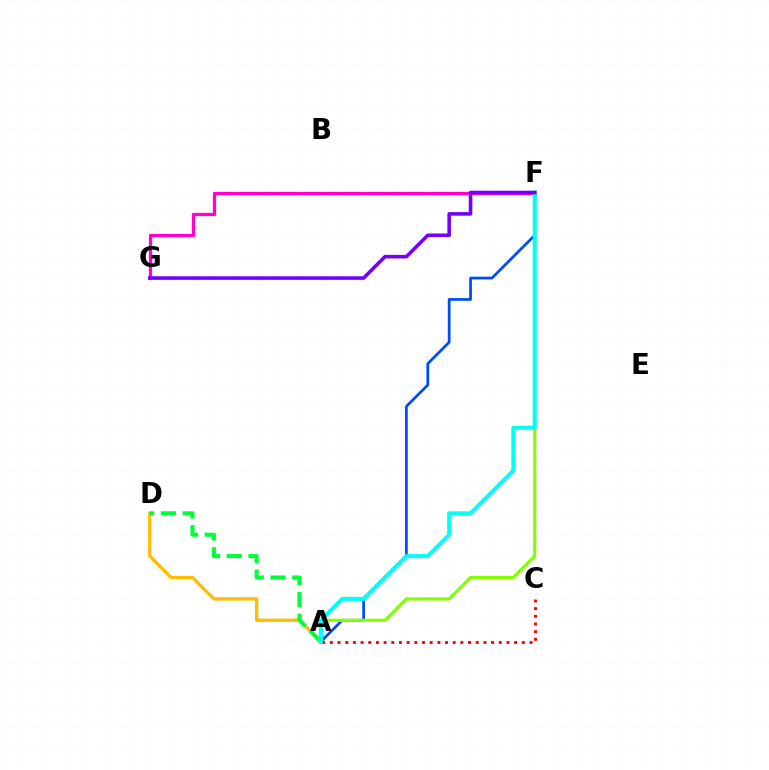{('A', 'D'): [{'color': '#ffbd00', 'line_style': 'solid', 'thickness': 2.39}, {'color': '#00ff39', 'line_style': 'dashed', 'thickness': 2.95}], ('F', 'G'): [{'color': '#ff00cf', 'line_style': 'solid', 'thickness': 2.36}, {'color': '#7200ff', 'line_style': 'solid', 'thickness': 2.58}], ('A', 'F'): [{'color': '#004bff', 'line_style': 'solid', 'thickness': 1.98}, {'color': '#84ff00', 'line_style': 'solid', 'thickness': 2.28}, {'color': '#00fff6', 'line_style': 'solid', 'thickness': 2.9}], ('A', 'C'): [{'color': '#ff0000', 'line_style': 'dotted', 'thickness': 2.09}]}